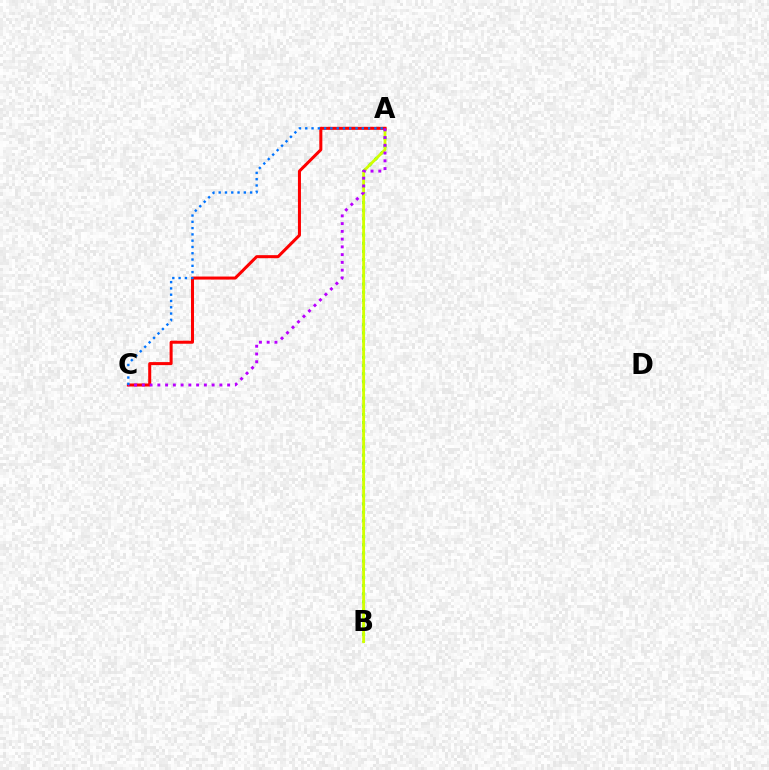{('A', 'B'): [{'color': '#00ff5c', 'line_style': 'dotted', 'thickness': 2.21}, {'color': '#d1ff00', 'line_style': 'solid', 'thickness': 2.02}], ('A', 'C'): [{'color': '#ff0000', 'line_style': 'solid', 'thickness': 2.18}, {'color': '#b900ff', 'line_style': 'dotted', 'thickness': 2.11}, {'color': '#0074ff', 'line_style': 'dotted', 'thickness': 1.71}]}